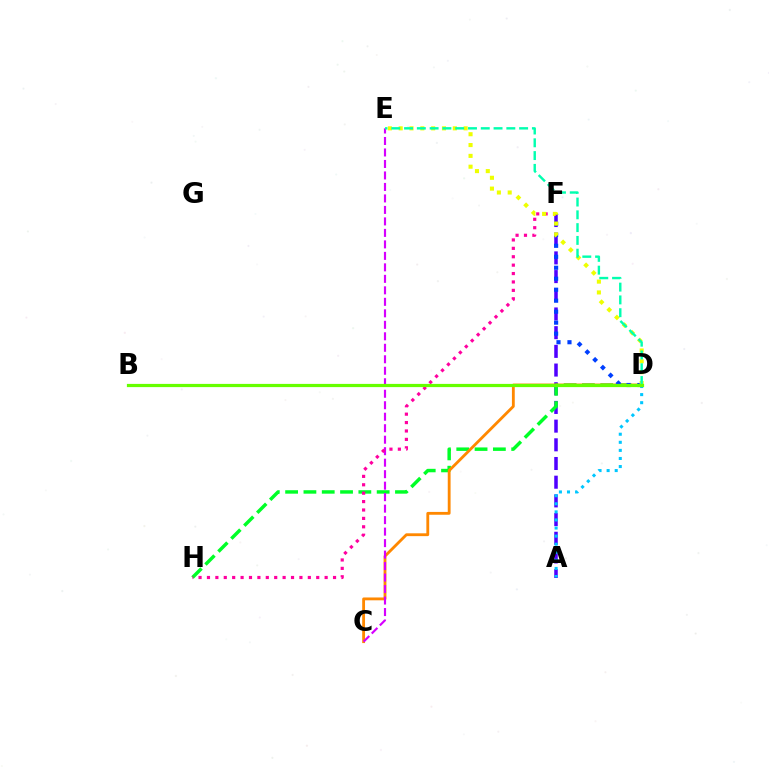{('A', 'F'): [{'color': '#4f00ff', 'line_style': 'dashed', 'thickness': 2.54}], ('B', 'D'): [{'color': '#ff0000', 'line_style': 'dotted', 'thickness': 1.83}, {'color': '#66ff00', 'line_style': 'solid', 'thickness': 2.31}], ('D', 'H'): [{'color': '#00ff27', 'line_style': 'dashed', 'thickness': 2.49}], ('C', 'D'): [{'color': '#ff8800', 'line_style': 'solid', 'thickness': 2.04}], ('D', 'F'): [{'color': '#003fff', 'line_style': 'dotted', 'thickness': 2.98}], ('C', 'E'): [{'color': '#d600ff', 'line_style': 'dashed', 'thickness': 1.56}], ('A', 'D'): [{'color': '#00c7ff', 'line_style': 'dotted', 'thickness': 2.2}], ('F', 'H'): [{'color': '#ff00a0', 'line_style': 'dotted', 'thickness': 2.28}], ('D', 'E'): [{'color': '#eeff00', 'line_style': 'dotted', 'thickness': 2.94}, {'color': '#00ffaf', 'line_style': 'dashed', 'thickness': 1.74}]}